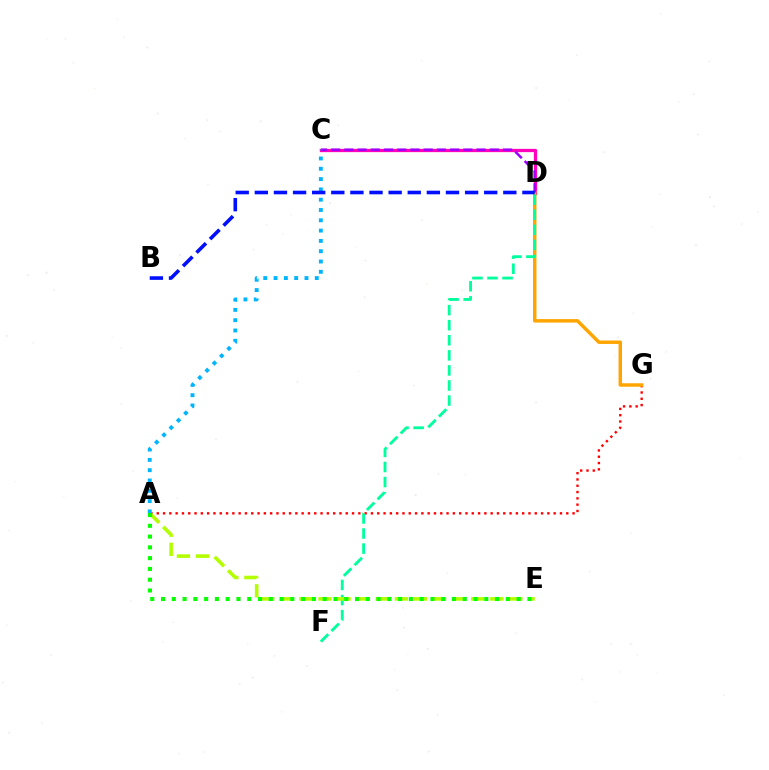{('C', 'D'): [{'color': '#ff00bd', 'line_style': 'solid', 'thickness': 2.36}, {'color': '#9b00ff', 'line_style': 'dashed', 'thickness': 1.8}], ('A', 'G'): [{'color': '#ff0000', 'line_style': 'dotted', 'thickness': 1.71}], ('D', 'G'): [{'color': '#ffa500', 'line_style': 'solid', 'thickness': 2.49}], ('D', 'F'): [{'color': '#00ff9d', 'line_style': 'dashed', 'thickness': 2.05}], ('A', 'E'): [{'color': '#b3ff00', 'line_style': 'dashed', 'thickness': 2.59}, {'color': '#08ff00', 'line_style': 'dotted', 'thickness': 2.93}], ('A', 'C'): [{'color': '#00b5ff', 'line_style': 'dotted', 'thickness': 2.8}], ('B', 'D'): [{'color': '#0010ff', 'line_style': 'dashed', 'thickness': 2.6}]}